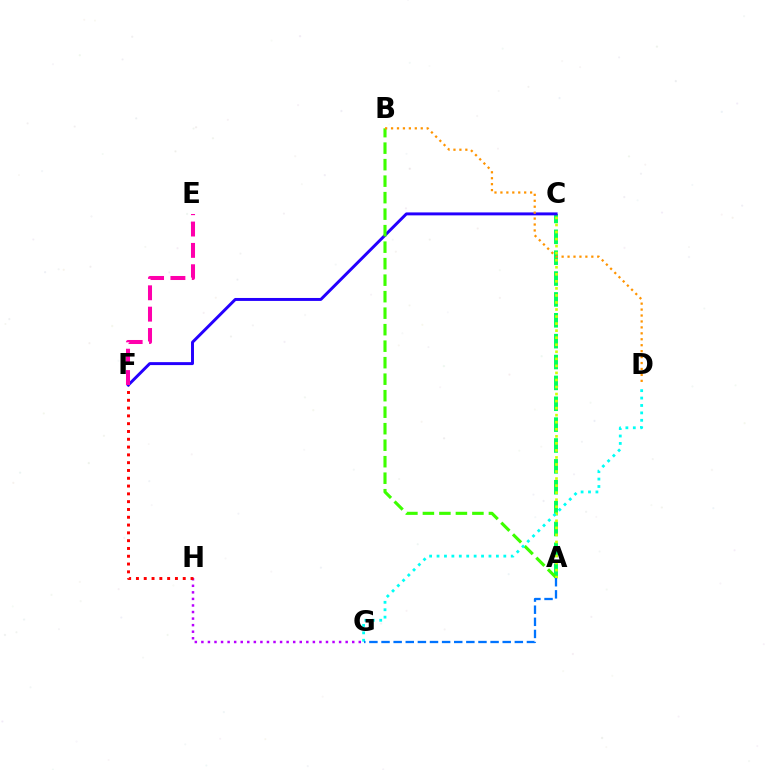{('A', 'C'): [{'color': '#00ff5c', 'line_style': 'dashed', 'thickness': 2.84}, {'color': '#d1ff00', 'line_style': 'dotted', 'thickness': 1.91}], ('G', 'H'): [{'color': '#b900ff', 'line_style': 'dotted', 'thickness': 1.78}], ('F', 'H'): [{'color': '#ff0000', 'line_style': 'dotted', 'thickness': 2.12}], ('C', 'F'): [{'color': '#2500ff', 'line_style': 'solid', 'thickness': 2.13}], ('E', 'F'): [{'color': '#ff00ac', 'line_style': 'dashed', 'thickness': 2.9}], ('A', 'B'): [{'color': '#3dff00', 'line_style': 'dashed', 'thickness': 2.24}], ('B', 'D'): [{'color': '#ff9400', 'line_style': 'dotted', 'thickness': 1.61}], ('D', 'G'): [{'color': '#00fff6', 'line_style': 'dotted', 'thickness': 2.02}], ('A', 'G'): [{'color': '#0074ff', 'line_style': 'dashed', 'thickness': 1.65}]}